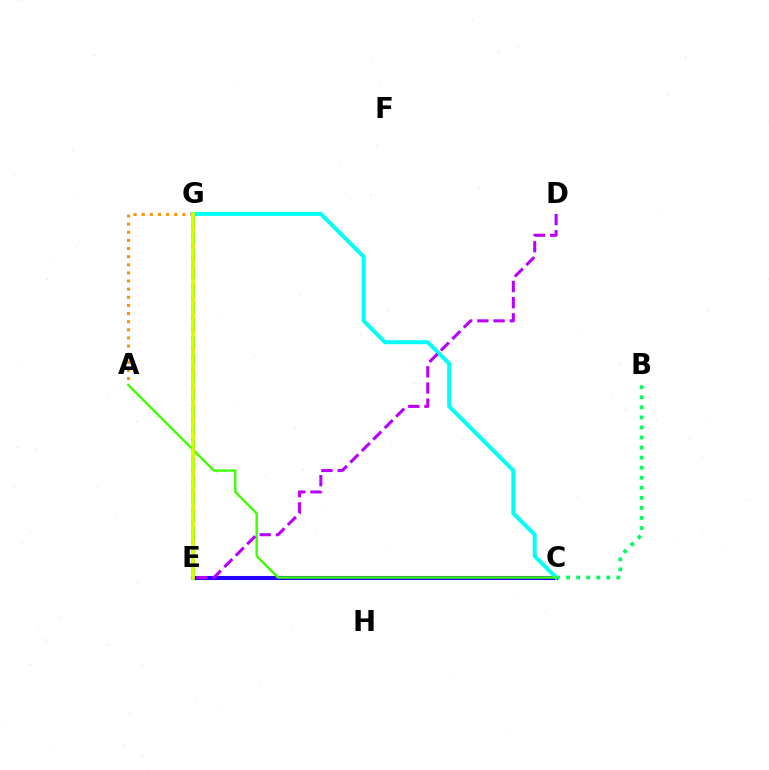{('E', 'G'): [{'color': '#ff0000', 'line_style': 'dotted', 'thickness': 1.84}, {'color': '#ff00ac', 'line_style': 'dotted', 'thickness': 2.77}, {'color': '#0074ff', 'line_style': 'dashed', 'thickness': 2.36}, {'color': '#d1ff00', 'line_style': 'solid', 'thickness': 2.72}], ('B', 'C'): [{'color': '#00ff5c', 'line_style': 'dotted', 'thickness': 2.73}], ('C', 'E'): [{'color': '#2500ff', 'line_style': 'solid', 'thickness': 2.92}], ('C', 'G'): [{'color': '#00fff6', 'line_style': 'solid', 'thickness': 2.86}], ('A', 'G'): [{'color': '#ff9400', 'line_style': 'dotted', 'thickness': 2.21}], ('A', 'C'): [{'color': '#3dff00', 'line_style': 'solid', 'thickness': 1.71}], ('D', 'E'): [{'color': '#b900ff', 'line_style': 'dashed', 'thickness': 2.2}]}